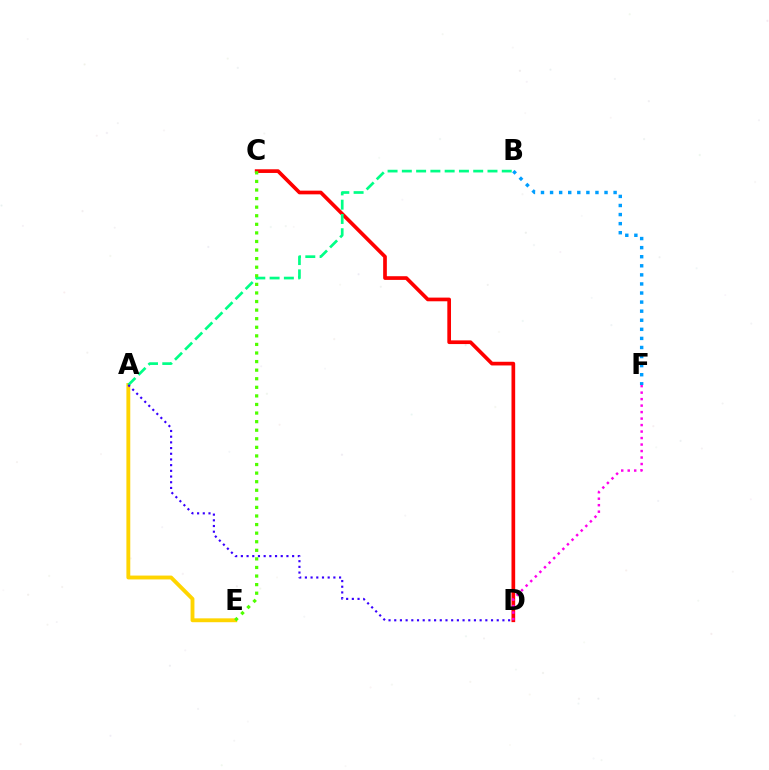{('B', 'F'): [{'color': '#009eff', 'line_style': 'dotted', 'thickness': 2.47}], ('C', 'D'): [{'color': '#ff0000', 'line_style': 'solid', 'thickness': 2.65}], ('A', 'E'): [{'color': '#ffd500', 'line_style': 'solid', 'thickness': 2.78}], ('A', 'B'): [{'color': '#00ff86', 'line_style': 'dashed', 'thickness': 1.94}], ('D', 'F'): [{'color': '#ff00ed', 'line_style': 'dotted', 'thickness': 1.76}], ('C', 'E'): [{'color': '#4fff00', 'line_style': 'dotted', 'thickness': 2.33}], ('A', 'D'): [{'color': '#3700ff', 'line_style': 'dotted', 'thickness': 1.55}]}